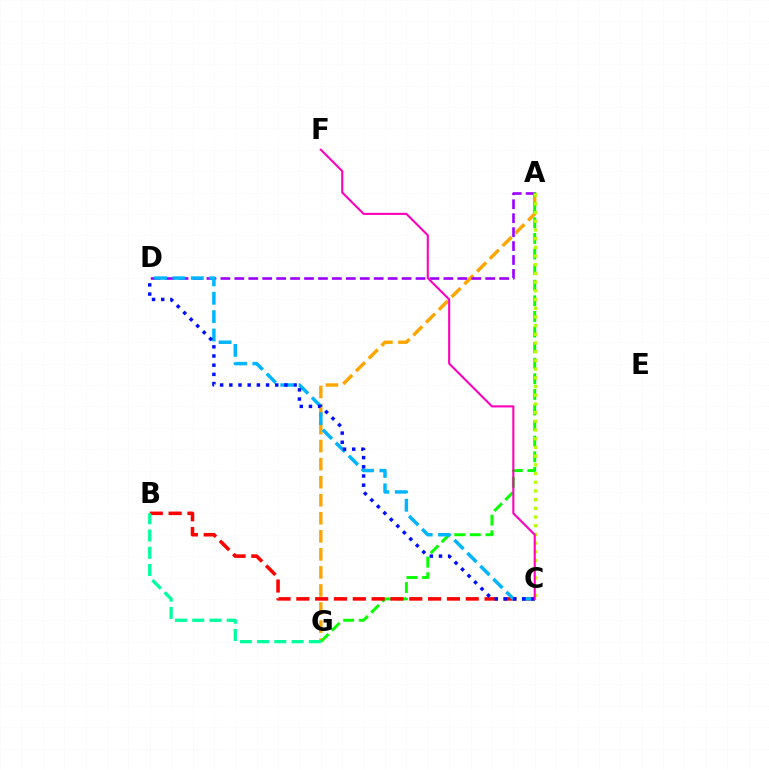{('A', 'G'): [{'color': '#ffa500', 'line_style': 'dashed', 'thickness': 2.45}, {'color': '#08ff00', 'line_style': 'dashed', 'thickness': 2.12}], ('A', 'D'): [{'color': '#9b00ff', 'line_style': 'dashed', 'thickness': 1.89}], ('B', 'C'): [{'color': '#ff0000', 'line_style': 'dashed', 'thickness': 2.56}], ('C', 'D'): [{'color': '#00b5ff', 'line_style': 'dashed', 'thickness': 2.5}, {'color': '#0010ff', 'line_style': 'dotted', 'thickness': 2.5}], ('A', 'C'): [{'color': '#b3ff00', 'line_style': 'dotted', 'thickness': 2.36}], ('B', 'G'): [{'color': '#00ff9d', 'line_style': 'dashed', 'thickness': 2.34}], ('C', 'F'): [{'color': '#ff00bd', 'line_style': 'solid', 'thickness': 1.51}]}